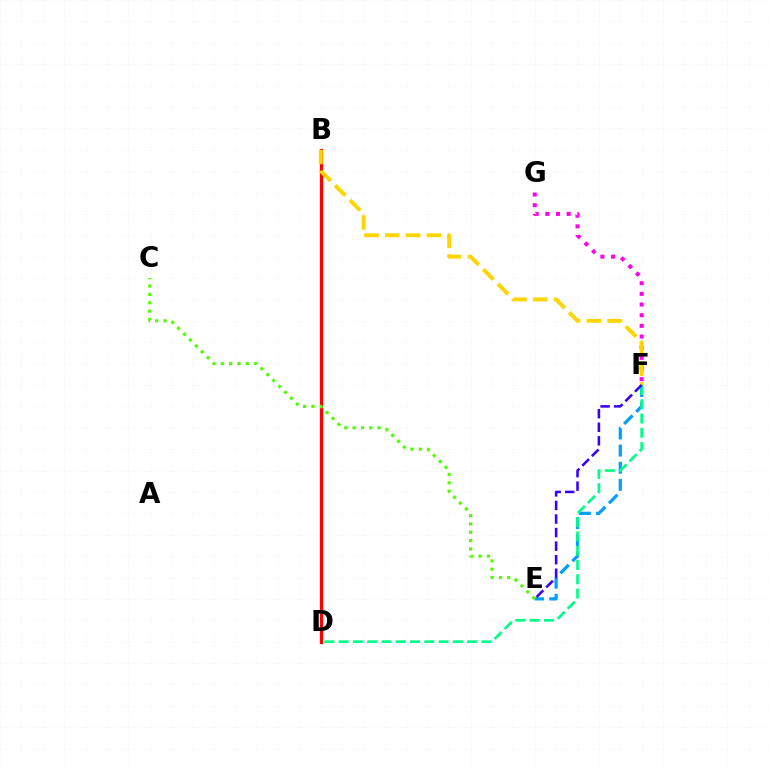{('B', 'D'): [{'color': '#ff0000', 'line_style': 'solid', 'thickness': 2.33}], ('F', 'G'): [{'color': '#ff00ed', 'line_style': 'dotted', 'thickness': 2.9}], ('B', 'F'): [{'color': '#ffd500', 'line_style': 'dashed', 'thickness': 2.82}], ('E', 'F'): [{'color': '#009eff', 'line_style': 'dashed', 'thickness': 2.33}, {'color': '#3700ff', 'line_style': 'dashed', 'thickness': 1.84}], ('D', 'F'): [{'color': '#00ff86', 'line_style': 'dashed', 'thickness': 1.94}], ('C', 'E'): [{'color': '#4fff00', 'line_style': 'dotted', 'thickness': 2.26}]}